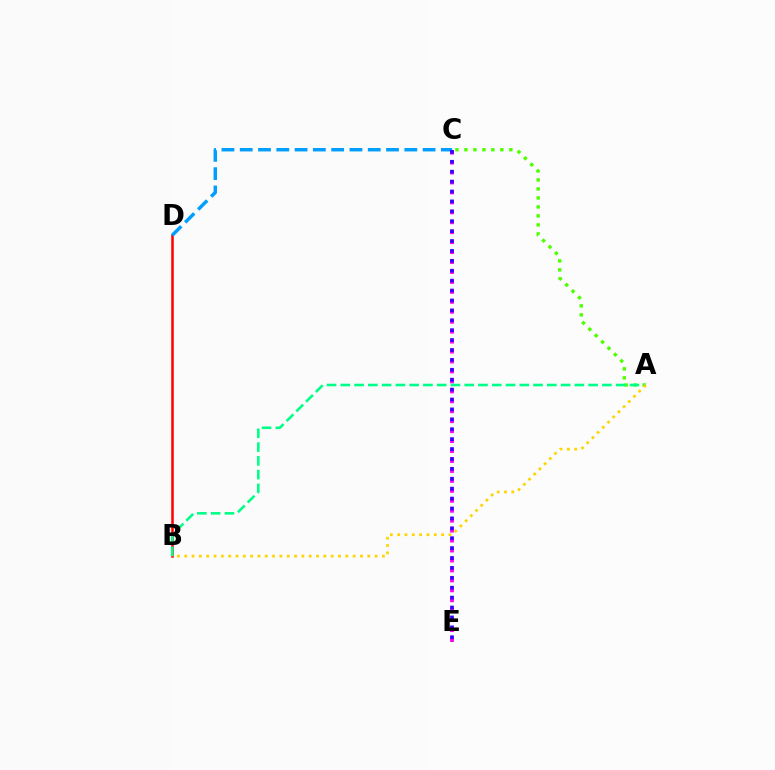{('B', 'D'): [{'color': '#ff0000', 'line_style': 'solid', 'thickness': 1.81}], ('C', 'E'): [{'color': '#ff00ed', 'line_style': 'dotted', 'thickness': 2.7}, {'color': '#3700ff', 'line_style': 'dotted', 'thickness': 2.69}], ('A', 'C'): [{'color': '#4fff00', 'line_style': 'dotted', 'thickness': 2.44}], ('C', 'D'): [{'color': '#009eff', 'line_style': 'dashed', 'thickness': 2.48}], ('A', 'B'): [{'color': '#00ff86', 'line_style': 'dashed', 'thickness': 1.87}, {'color': '#ffd500', 'line_style': 'dotted', 'thickness': 1.99}]}